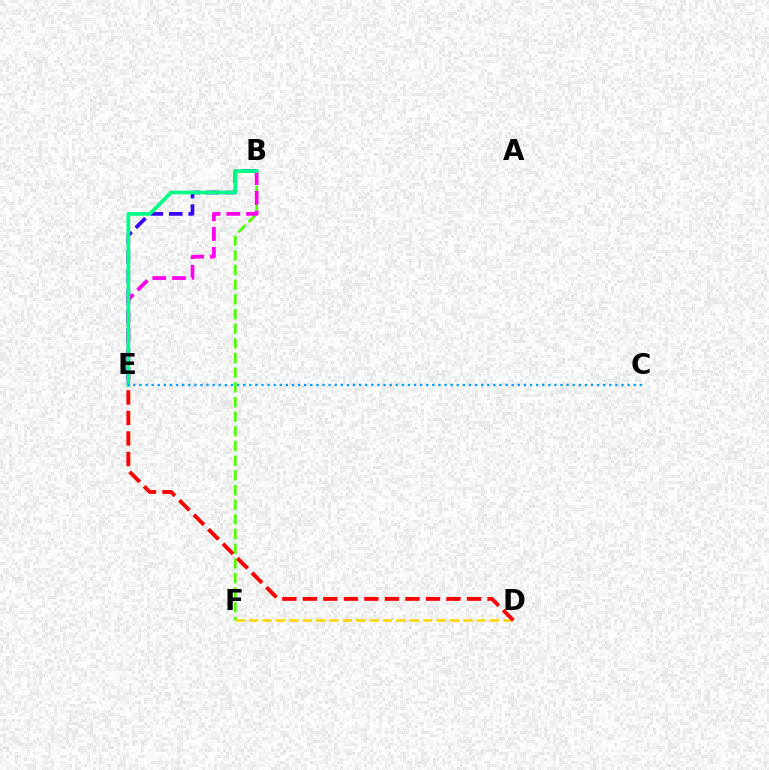{('D', 'F'): [{'color': '#ffd500', 'line_style': 'dashed', 'thickness': 1.82}], ('B', 'F'): [{'color': '#4fff00', 'line_style': 'dashed', 'thickness': 1.99}], ('B', 'E'): [{'color': '#3700ff', 'line_style': 'dashed', 'thickness': 2.65}, {'color': '#ff00ed', 'line_style': 'dashed', 'thickness': 2.68}, {'color': '#00ff86', 'line_style': 'solid', 'thickness': 2.66}], ('D', 'E'): [{'color': '#ff0000', 'line_style': 'dashed', 'thickness': 2.79}], ('C', 'E'): [{'color': '#009eff', 'line_style': 'dotted', 'thickness': 1.66}]}